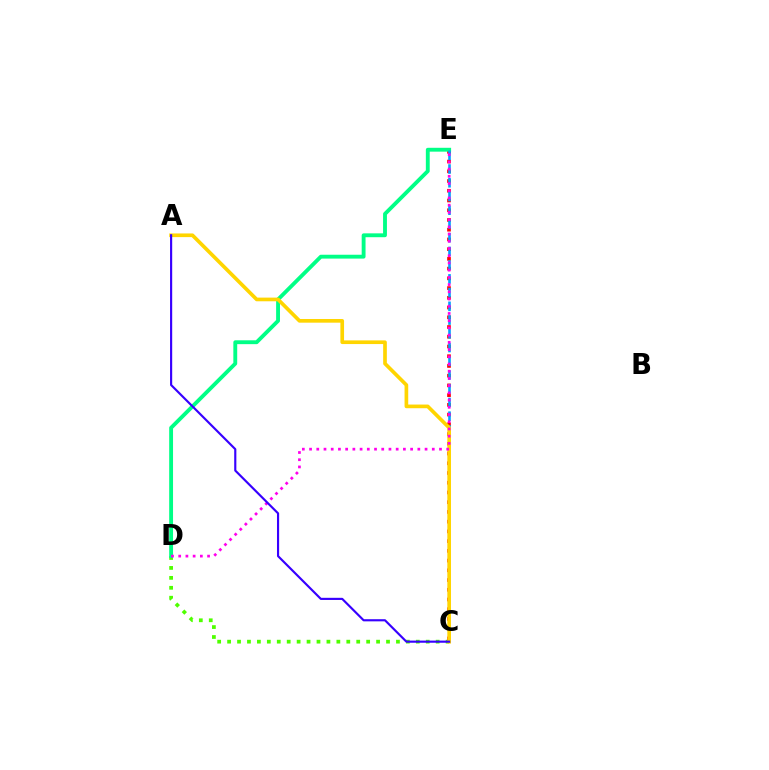{('C', 'D'): [{'color': '#4fff00', 'line_style': 'dotted', 'thickness': 2.7}], ('C', 'E'): [{'color': '#ff0000', 'line_style': 'dotted', 'thickness': 2.64}, {'color': '#009eff', 'line_style': 'dashed', 'thickness': 1.87}], ('D', 'E'): [{'color': '#00ff86', 'line_style': 'solid', 'thickness': 2.78}, {'color': '#ff00ed', 'line_style': 'dotted', 'thickness': 1.96}], ('A', 'C'): [{'color': '#ffd500', 'line_style': 'solid', 'thickness': 2.65}, {'color': '#3700ff', 'line_style': 'solid', 'thickness': 1.55}]}